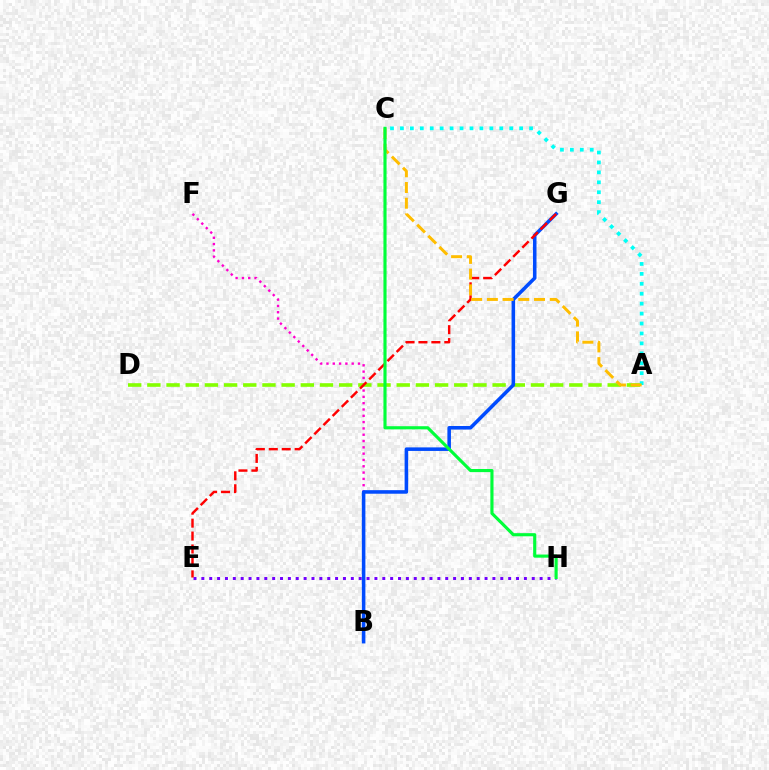{('B', 'F'): [{'color': '#ff00cf', 'line_style': 'dotted', 'thickness': 1.71}], ('E', 'H'): [{'color': '#7200ff', 'line_style': 'dotted', 'thickness': 2.14}], ('A', 'D'): [{'color': '#84ff00', 'line_style': 'dashed', 'thickness': 2.61}], ('A', 'C'): [{'color': '#00fff6', 'line_style': 'dotted', 'thickness': 2.7}, {'color': '#ffbd00', 'line_style': 'dashed', 'thickness': 2.13}], ('B', 'G'): [{'color': '#004bff', 'line_style': 'solid', 'thickness': 2.56}], ('E', 'G'): [{'color': '#ff0000', 'line_style': 'dashed', 'thickness': 1.76}], ('C', 'H'): [{'color': '#00ff39', 'line_style': 'solid', 'thickness': 2.26}]}